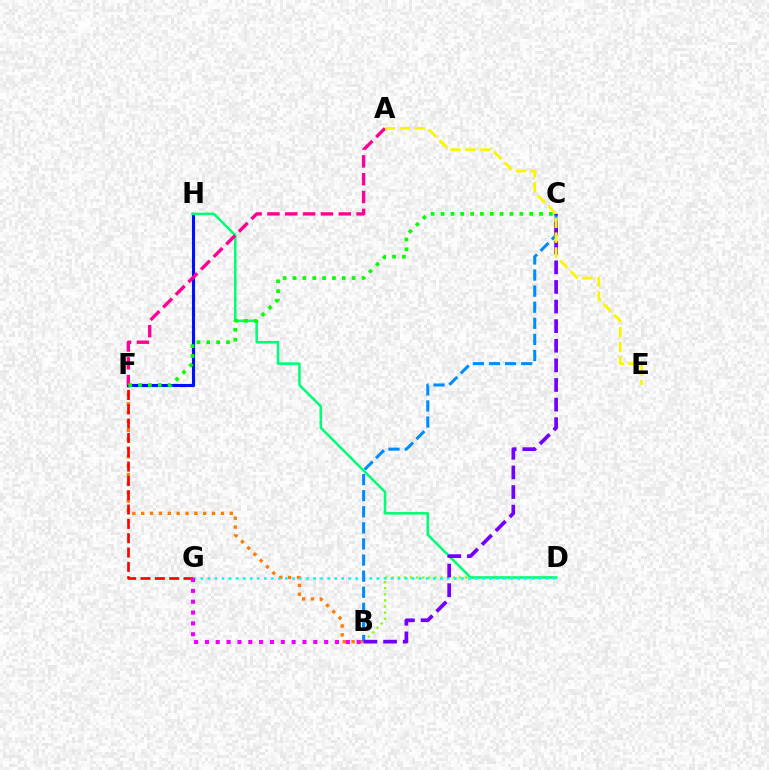{('B', 'F'): [{'color': '#ff7c00', 'line_style': 'dotted', 'thickness': 2.41}], ('F', 'H'): [{'color': '#0010ff', 'line_style': 'solid', 'thickness': 2.23}], ('B', 'D'): [{'color': '#84ff00', 'line_style': 'dotted', 'thickness': 1.66}], ('D', 'H'): [{'color': '#00ff74', 'line_style': 'solid', 'thickness': 1.84}], ('D', 'G'): [{'color': '#00fff6', 'line_style': 'dotted', 'thickness': 1.91}], ('B', 'C'): [{'color': '#008cff', 'line_style': 'dashed', 'thickness': 2.19}, {'color': '#7200ff', 'line_style': 'dashed', 'thickness': 2.66}], ('F', 'G'): [{'color': '#ff0000', 'line_style': 'dashed', 'thickness': 1.95}], ('B', 'G'): [{'color': '#ee00ff', 'line_style': 'dotted', 'thickness': 2.95}], ('A', 'F'): [{'color': '#ff0094', 'line_style': 'dashed', 'thickness': 2.42}], ('C', 'F'): [{'color': '#08ff00', 'line_style': 'dotted', 'thickness': 2.68}], ('A', 'E'): [{'color': '#fcf500', 'line_style': 'dashed', 'thickness': 2.02}]}